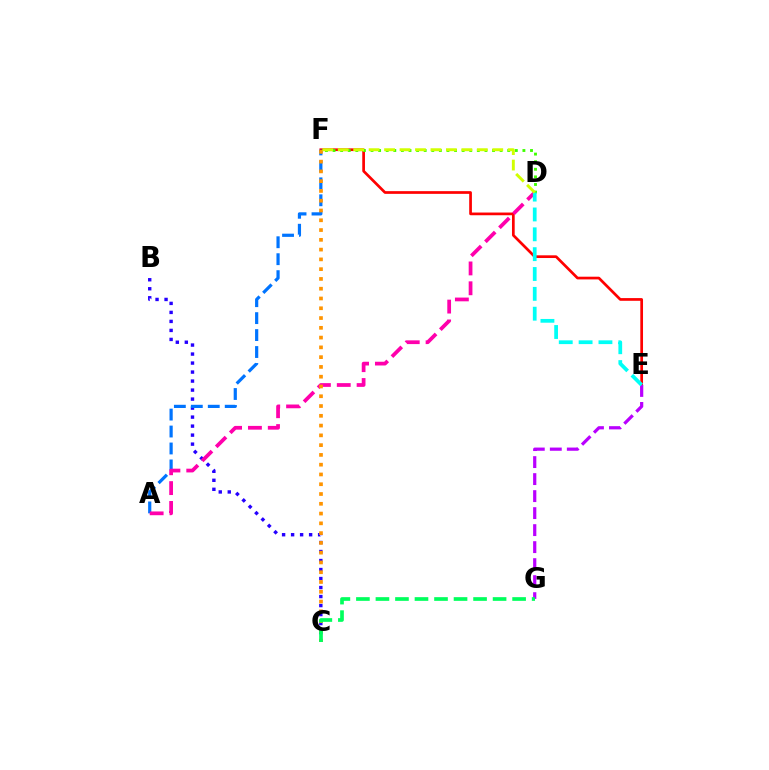{('B', 'C'): [{'color': '#2500ff', 'line_style': 'dotted', 'thickness': 2.45}], ('E', 'F'): [{'color': '#ff0000', 'line_style': 'solid', 'thickness': 1.95}], ('A', 'F'): [{'color': '#0074ff', 'line_style': 'dashed', 'thickness': 2.3}], ('A', 'D'): [{'color': '#ff00ac', 'line_style': 'dashed', 'thickness': 2.7}], ('C', 'F'): [{'color': '#ff9400', 'line_style': 'dotted', 'thickness': 2.66}], ('E', 'G'): [{'color': '#b900ff', 'line_style': 'dashed', 'thickness': 2.31}], ('D', 'F'): [{'color': '#3dff00', 'line_style': 'dotted', 'thickness': 2.06}, {'color': '#d1ff00', 'line_style': 'dashed', 'thickness': 2.1}], ('D', 'E'): [{'color': '#00fff6', 'line_style': 'dashed', 'thickness': 2.7}], ('C', 'G'): [{'color': '#00ff5c', 'line_style': 'dashed', 'thickness': 2.65}]}